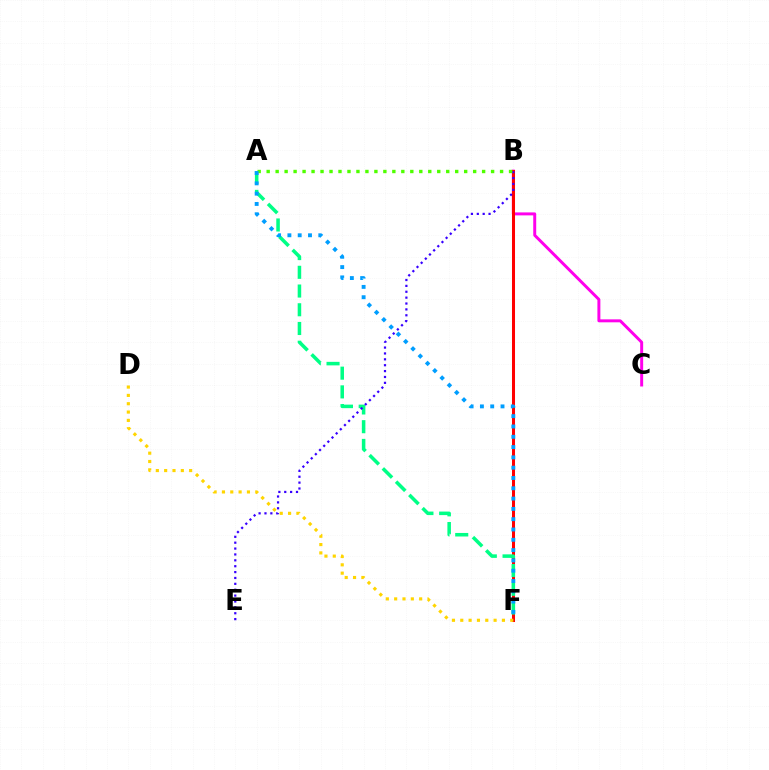{('B', 'C'): [{'color': '#ff00ed', 'line_style': 'solid', 'thickness': 2.13}], ('B', 'F'): [{'color': '#ff0000', 'line_style': 'solid', 'thickness': 2.19}], ('A', 'F'): [{'color': '#00ff86', 'line_style': 'dashed', 'thickness': 2.54}, {'color': '#009eff', 'line_style': 'dotted', 'thickness': 2.8}], ('B', 'E'): [{'color': '#3700ff', 'line_style': 'dotted', 'thickness': 1.6}], ('D', 'F'): [{'color': '#ffd500', 'line_style': 'dotted', 'thickness': 2.26}], ('A', 'B'): [{'color': '#4fff00', 'line_style': 'dotted', 'thickness': 2.44}]}